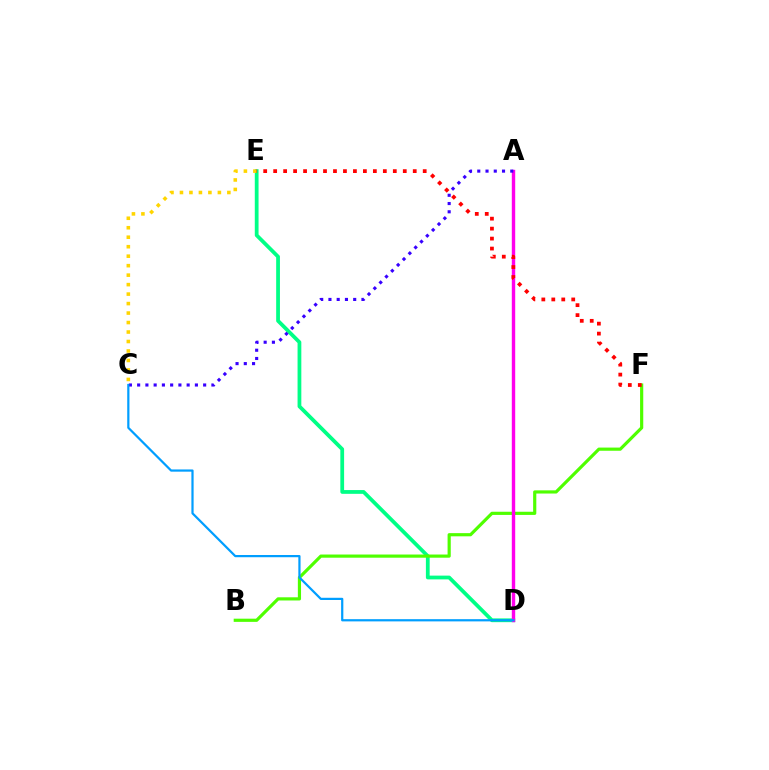{('D', 'E'): [{'color': '#00ff86', 'line_style': 'solid', 'thickness': 2.71}], ('B', 'F'): [{'color': '#4fff00', 'line_style': 'solid', 'thickness': 2.29}], ('A', 'D'): [{'color': '#ff00ed', 'line_style': 'solid', 'thickness': 2.45}], ('A', 'C'): [{'color': '#3700ff', 'line_style': 'dotted', 'thickness': 2.24}], ('C', 'D'): [{'color': '#009eff', 'line_style': 'solid', 'thickness': 1.6}], ('C', 'E'): [{'color': '#ffd500', 'line_style': 'dotted', 'thickness': 2.58}], ('E', 'F'): [{'color': '#ff0000', 'line_style': 'dotted', 'thickness': 2.71}]}